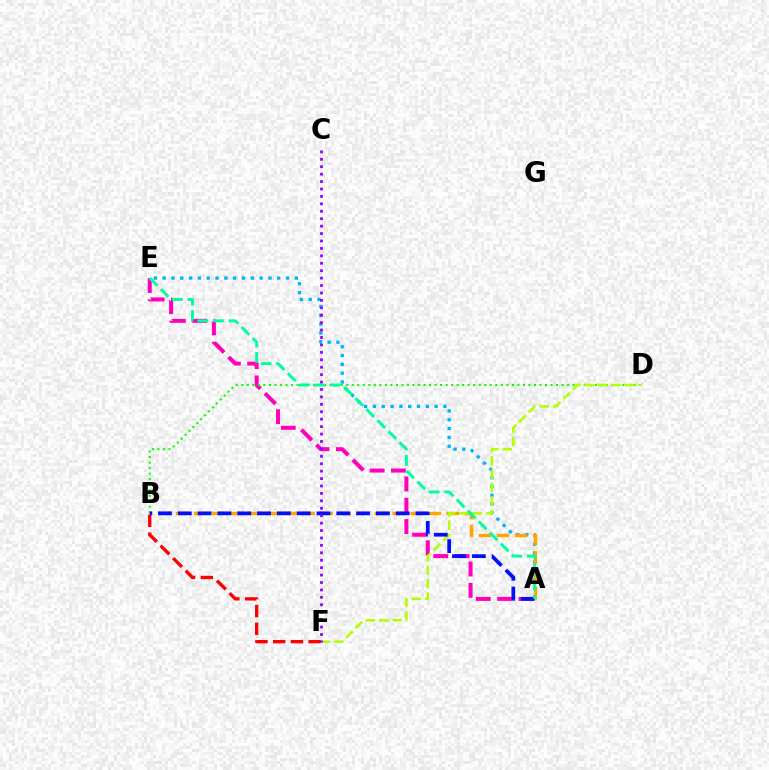{('A', 'E'): [{'color': '#00b5ff', 'line_style': 'dotted', 'thickness': 2.39}, {'color': '#ff00bd', 'line_style': 'dashed', 'thickness': 2.9}, {'color': '#00ff9d', 'line_style': 'dashed', 'thickness': 2.12}], ('A', 'B'): [{'color': '#ffa500', 'line_style': 'dashed', 'thickness': 2.45}, {'color': '#0010ff', 'line_style': 'dashed', 'thickness': 2.69}], ('B', 'D'): [{'color': '#08ff00', 'line_style': 'dotted', 'thickness': 1.5}], ('D', 'F'): [{'color': '#b3ff00', 'line_style': 'dashed', 'thickness': 1.82}], ('B', 'F'): [{'color': '#ff0000', 'line_style': 'dashed', 'thickness': 2.41}], ('C', 'F'): [{'color': '#9b00ff', 'line_style': 'dotted', 'thickness': 2.02}]}